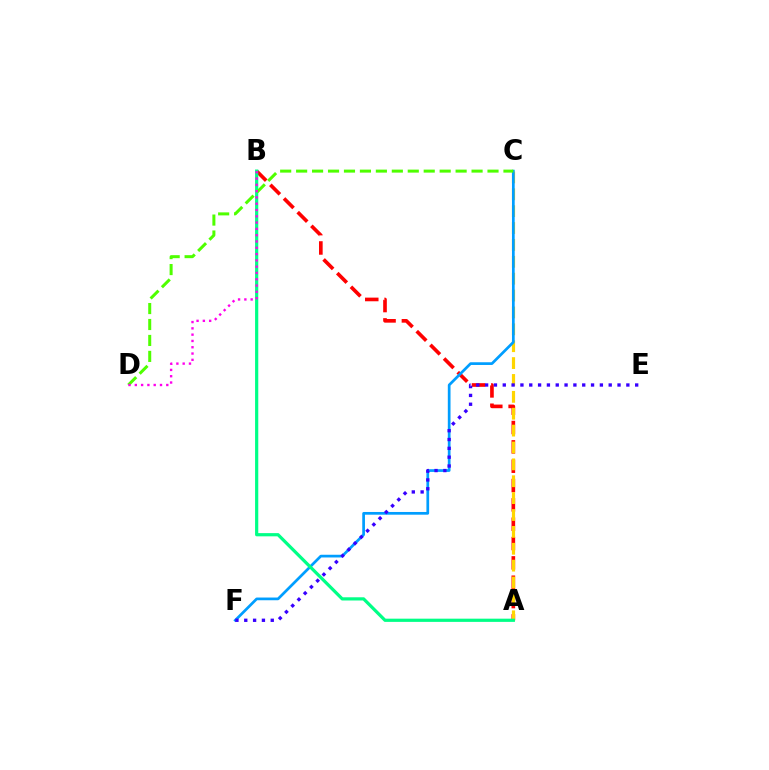{('A', 'B'): [{'color': '#ff0000', 'line_style': 'dashed', 'thickness': 2.63}, {'color': '#00ff86', 'line_style': 'solid', 'thickness': 2.31}], ('A', 'C'): [{'color': '#ffd500', 'line_style': 'dashed', 'thickness': 2.29}], ('C', 'F'): [{'color': '#009eff', 'line_style': 'solid', 'thickness': 1.95}], ('E', 'F'): [{'color': '#3700ff', 'line_style': 'dotted', 'thickness': 2.4}], ('C', 'D'): [{'color': '#4fff00', 'line_style': 'dashed', 'thickness': 2.17}], ('B', 'D'): [{'color': '#ff00ed', 'line_style': 'dotted', 'thickness': 1.71}]}